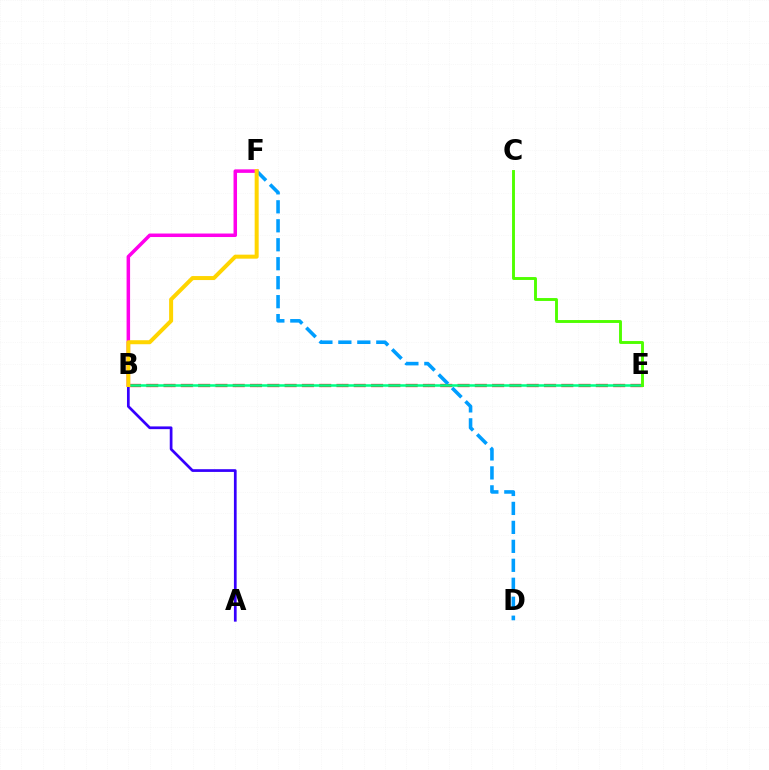{('B', 'E'): [{'color': '#ff0000', 'line_style': 'dashed', 'thickness': 2.35}, {'color': '#00ff86', 'line_style': 'solid', 'thickness': 1.82}], ('D', 'F'): [{'color': '#009eff', 'line_style': 'dashed', 'thickness': 2.58}], ('A', 'B'): [{'color': '#3700ff', 'line_style': 'solid', 'thickness': 1.96}], ('C', 'E'): [{'color': '#4fff00', 'line_style': 'solid', 'thickness': 2.09}], ('B', 'F'): [{'color': '#ff00ed', 'line_style': 'solid', 'thickness': 2.52}, {'color': '#ffd500', 'line_style': 'solid', 'thickness': 2.88}]}